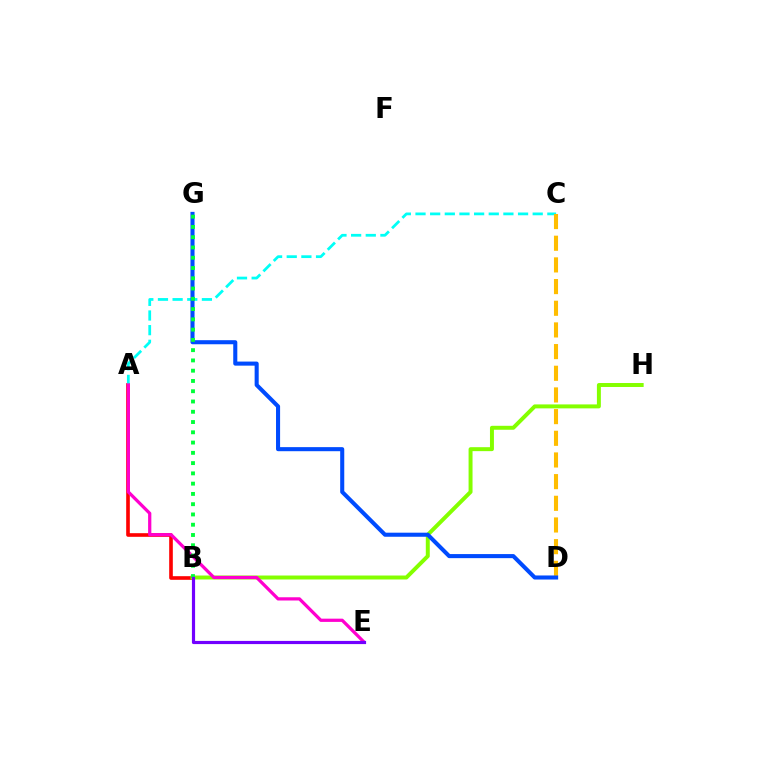{('A', 'B'): [{'color': '#ff0000', 'line_style': 'solid', 'thickness': 2.61}], ('B', 'H'): [{'color': '#84ff00', 'line_style': 'solid', 'thickness': 2.85}], ('A', 'C'): [{'color': '#00fff6', 'line_style': 'dashed', 'thickness': 1.99}], ('C', 'D'): [{'color': '#ffbd00', 'line_style': 'dashed', 'thickness': 2.94}], ('D', 'G'): [{'color': '#004bff', 'line_style': 'solid', 'thickness': 2.93}], ('A', 'E'): [{'color': '#ff00cf', 'line_style': 'solid', 'thickness': 2.33}], ('B', 'G'): [{'color': '#00ff39', 'line_style': 'dotted', 'thickness': 2.79}], ('B', 'E'): [{'color': '#7200ff', 'line_style': 'solid', 'thickness': 2.28}]}